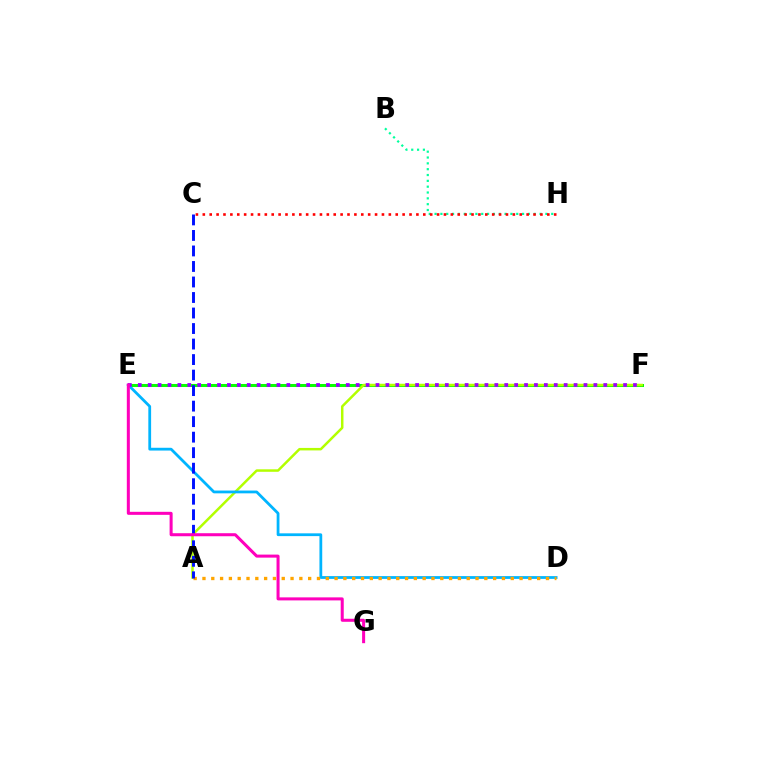{('B', 'H'): [{'color': '#00ff9d', 'line_style': 'dotted', 'thickness': 1.58}], ('E', 'F'): [{'color': '#08ff00', 'line_style': 'solid', 'thickness': 2.17}, {'color': '#9b00ff', 'line_style': 'dotted', 'thickness': 2.69}], ('A', 'F'): [{'color': '#b3ff00', 'line_style': 'solid', 'thickness': 1.79}], ('D', 'E'): [{'color': '#00b5ff', 'line_style': 'solid', 'thickness': 2.0}], ('A', 'D'): [{'color': '#ffa500', 'line_style': 'dotted', 'thickness': 2.39}], ('A', 'C'): [{'color': '#0010ff', 'line_style': 'dashed', 'thickness': 2.11}], ('C', 'H'): [{'color': '#ff0000', 'line_style': 'dotted', 'thickness': 1.87}], ('E', 'G'): [{'color': '#ff00bd', 'line_style': 'solid', 'thickness': 2.18}]}